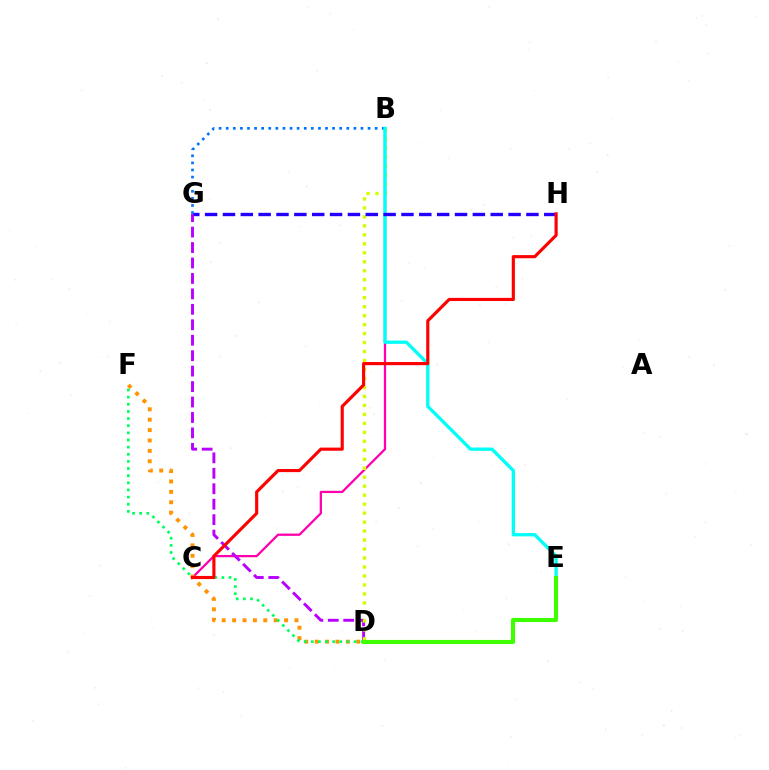{('B', 'C'): [{'color': '#ff00ac', 'line_style': 'solid', 'thickness': 1.64}], ('D', 'G'): [{'color': '#b900ff', 'line_style': 'dashed', 'thickness': 2.1}], ('B', 'D'): [{'color': '#d1ff00', 'line_style': 'dotted', 'thickness': 2.44}], ('D', 'F'): [{'color': '#ff9400', 'line_style': 'dotted', 'thickness': 2.82}, {'color': '#00ff5c', 'line_style': 'dotted', 'thickness': 1.94}], ('B', 'G'): [{'color': '#0074ff', 'line_style': 'dotted', 'thickness': 1.93}], ('B', 'E'): [{'color': '#00fff6', 'line_style': 'solid', 'thickness': 2.38}], ('G', 'H'): [{'color': '#2500ff', 'line_style': 'dashed', 'thickness': 2.42}], ('C', 'H'): [{'color': '#ff0000', 'line_style': 'solid', 'thickness': 2.26}], ('D', 'E'): [{'color': '#3dff00', 'line_style': 'solid', 'thickness': 2.96}]}